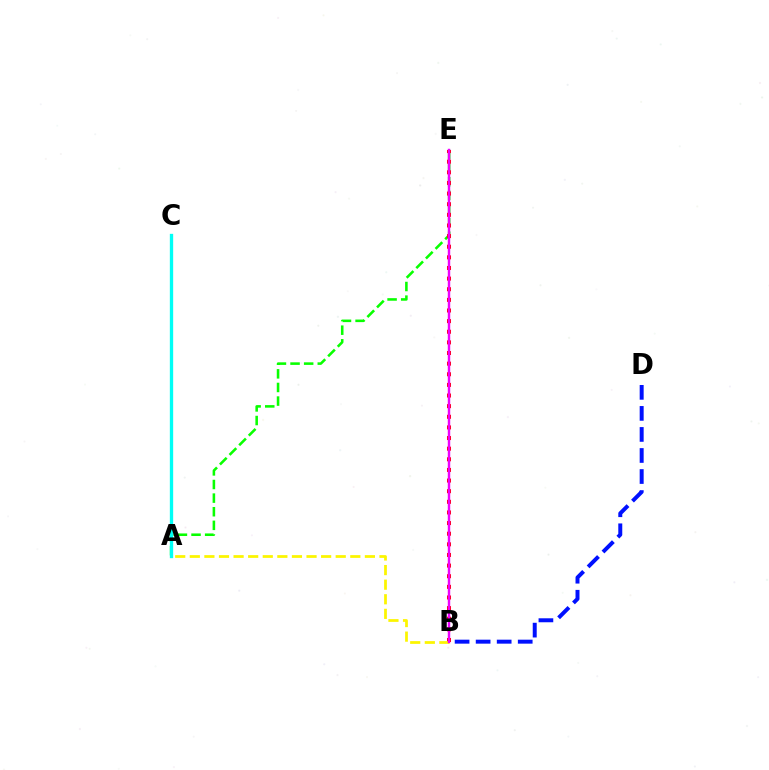{('A', 'E'): [{'color': '#08ff00', 'line_style': 'dashed', 'thickness': 1.85}], ('B', 'E'): [{'color': '#ff0000', 'line_style': 'dotted', 'thickness': 2.89}, {'color': '#ee00ff', 'line_style': 'solid', 'thickness': 1.75}], ('A', 'B'): [{'color': '#fcf500', 'line_style': 'dashed', 'thickness': 1.98}], ('B', 'D'): [{'color': '#0010ff', 'line_style': 'dashed', 'thickness': 2.86}], ('A', 'C'): [{'color': '#00fff6', 'line_style': 'solid', 'thickness': 2.39}]}